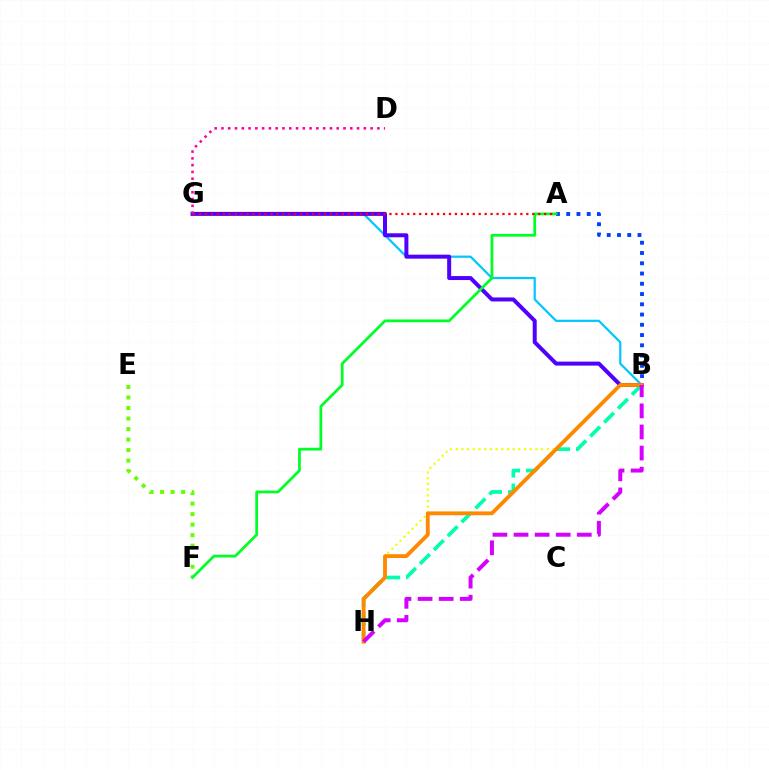{('E', 'F'): [{'color': '#66ff00', 'line_style': 'dotted', 'thickness': 2.86}], ('B', 'H'): [{'color': '#eeff00', 'line_style': 'dotted', 'thickness': 1.54}, {'color': '#00ffaf', 'line_style': 'dashed', 'thickness': 2.67}, {'color': '#ff8800', 'line_style': 'solid', 'thickness': 2.76}, {'color': '#d600ff', 'line_style': 'dashed', 'thickness': 2.86}], ('B', 'G'): [{'color': '#00c7ff', 'line_style': 'solid', 'thickness': 1.6}, {'color': '#4f00ff', 'line_style': 'solid', 'thickness': 2.87}], ('A', 'B'): [{'color': '#003fff', 'line_style': 'dotted', 'thickness': 2.79}], ('A', 'F'): [{'color': '#00ff27', 'line_style': 'solid', 'thickness': 1.98}], ('A', 'G'): [{'color': '#ff0000', 'line_style': 'dotted', 'thickness': 1.62}], ('D', 'G'): [{'color': '#ff00a0', 'line_style': 'dotted', 'thickness': 1.84}]}